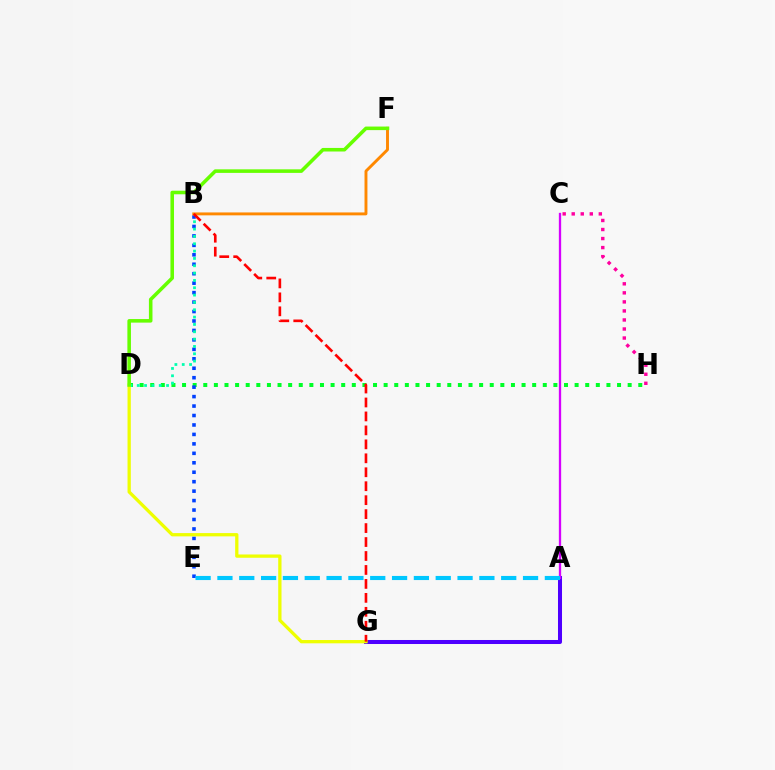{('A', 'G'): [{'color': '#4f00ff', 'line_style': 'solid', 'thickness': 2.89}], ('A', 'C'): [{'color': '#d600ff', 'line_style': 'solid', 'thickness': 1.66}], ('D', 'H'): [{'color': '#00ff27', 'line_style': 'dotted', 'thickness': 2.88}], ('B', 'E'): [{'color': '#003fff', 'line_style': 'dotted', 'thickness': 2.57}], ('A', 'E'): [{'color': '#00c7ff', 'line_style': 'dashed', 'thickness': 2.97}], ('B', 'D'): [{'color': '#00ffaf', 'line_style': 'dotted', 'thickness': 1.99}], ('B', 'F'): [{'color': '#ff8800', 'line_style': 'solid', 'thickness': 2.1}], ('C', 'H'): [{'color': '#ff00a0', 'line_style': 'dotted', 'thickness': 2.46}], ('D', 'G'): [{'color': '#eeff00', 'line_style': 'solid', 'thickness': 2.36}], ('D', 'F'): [{'color': '#66ff00', 'line_style': 'solid', 'thickness': 2.56}], ('B', 'G'): [{'color': '#ff0000', 'line_style': 'dashed', 'thickness': 1.9}]}